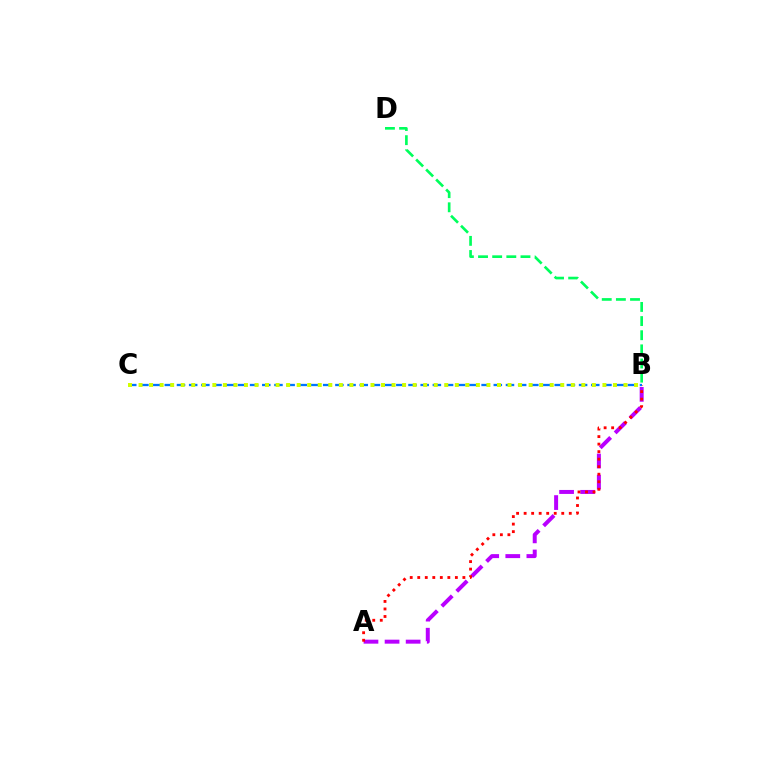{('A', 'B'): [{'color': '#b900ff', 'line_style': 'dashed', 'thickness': 2.86}, {'color': '#ff0000', 'line_style': 'dotted', 'thickness': 2.04}], ('B', 'C'): [{'color': '#0074ff', 'line_style': 'dashed', 'thickness': 1.66}, {'color': '#d1ff00', 'line_style': 'dotted', 'thickness': 2.86}], ('B', 'D'): [{'color': '#00ff5c', 'line_style': 'dashed', 'thickness': 1.92}]}